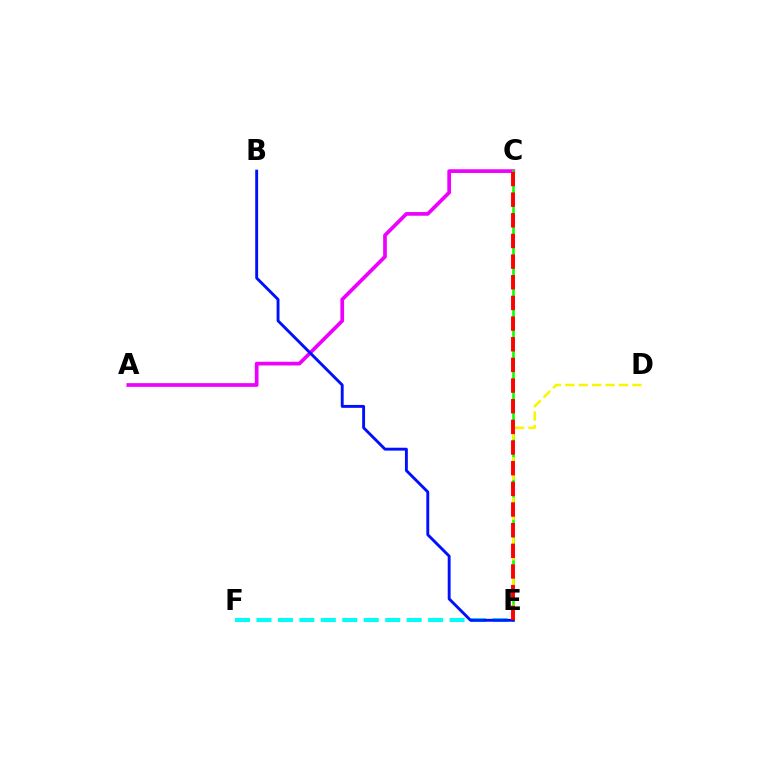{('A', 'C'): [{'color': '#ee00ff', 'line_style': 'solid', 'thickness': 2.67}], ('E', 'F'): [{'color': '#00fff6', 'line_style': 'dashed', 'thickness': 2.92}], ('C', 'E'): [{'color': '#08ff00', 'line_style': 'solid', 'thickness': 1.88}, {'color': '#ff0000', 'line_style': 'dashed', 'thickness': 2.81}], ('D', 'E'): [{'color': '#fcf500', 'line_style': 'dashed', 'thickness': 1.82}], ('B', 'E'): [{'color': '#0010ff', 'line_style': 'solid', 'thickness': 2.08}]}